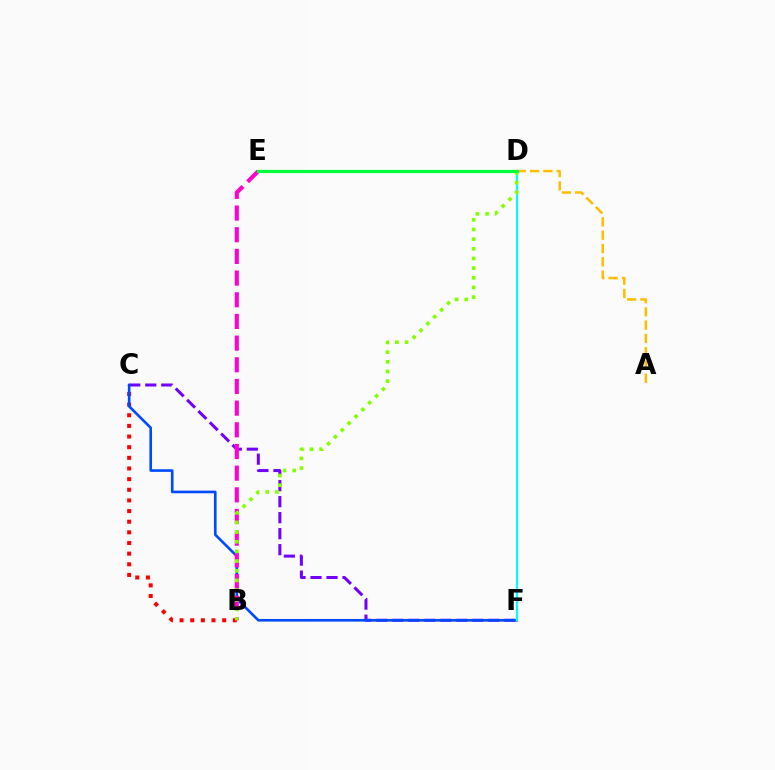{('B', 'C'): [{'color': '#ff0000', 'line_style': 'dotted', 'thickness': 2.89}], ('C', 'F'): [{'color': '#7200ff', 'line_style': 'dashed', 'thickness': 2.17}, {'color': '#004bff', 'line_style': 'solid', 'thickness': 1.9}], ('D', 'F'): [{'color': '#00fff6', 'line_style': 'solid', 'thickness': 1.56}], ('B', 'E'): [{'color': '#ff00cf', 'line_style': 'dashed', 'thickness': 2.94}], ('A', 'D'): [{'color': '#ffbd00', 'line_style': 'dashed', 'thickness': 1.81}], ('B', 'D'): [{'color': '#84ff00', 'line_style': 'dotted', 'thickness': 2.63}], ('D', 'E'): [{'color': '#00ff39', 'line_style': 'solid', 'thickness': 2.31}]}